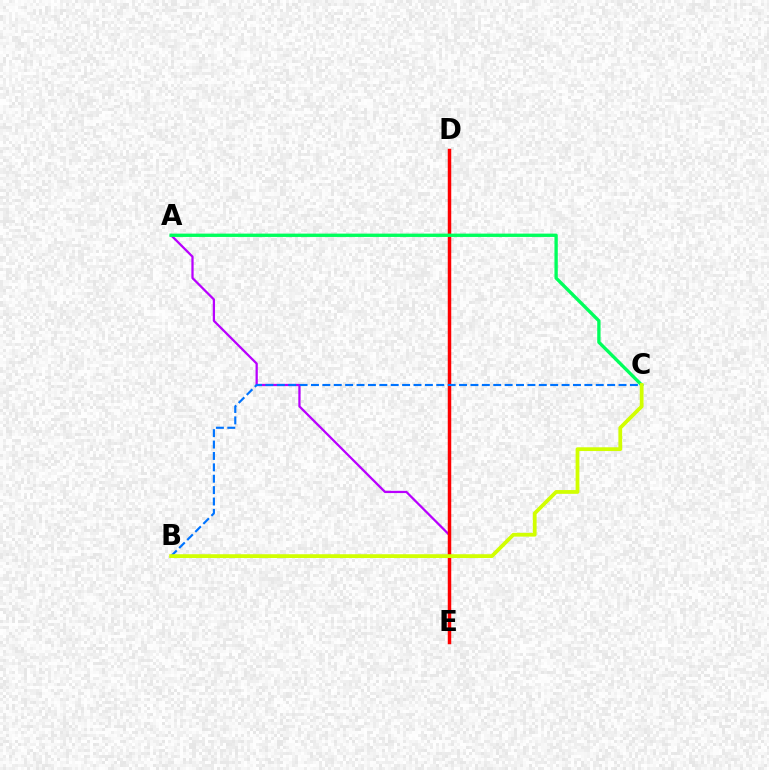{('A', 'E'): [{'color': '#b900ff', 'line_style': 'solid', 'thickness': 1.63}], ('D', 'E'): [{'color': '#ff0000', 'line_style': 'solid', 'thickness': 2.51}], ('B', 'C'): [{'color': '#0074ff', 'line_style': 'dashed', 'thickness': 1.55}, {'color': '#d1ff00', 'line_style': 'solid', 'thickness': 2.71}], ('A', 'C'): [{'color': '#00ff5c', 'line_style': 'solid', 'thickness': 2.4}]}